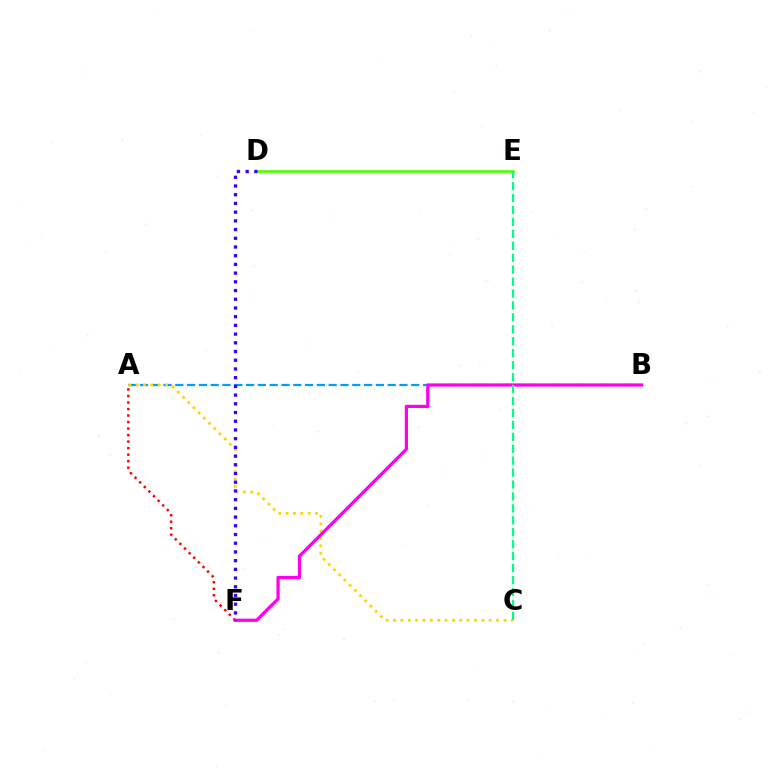{('D', 'E'): [{'color': '#4fff00', 'line_style': 'solid', 'thickness': 1.91}], ('A', 'F'): [{'color': '#ff0000', 'line_style': 'dotted', 'thickness': 1.77}], ('A', 'B'): [{'color': '#009eff', 'line_style': 'dashed', 'thickness': 1.6}], ('A', 'C'): [{'color': '#ffd500', 'line_style': 'dotted', 'thickness': 2.0}], ('B', 'F'): [{'color': '#ff00ed', 'line_style': 'solid', 'thickness': 2.32}], ('C', 'E'): [{'color': '#00ff86', 'line_style': 'dashed', 'thickness': 1.62}], ('D', 'F'): [{'color': '#3700ff', 'line_style': 'dotted', 'thickness': 2.37}]}